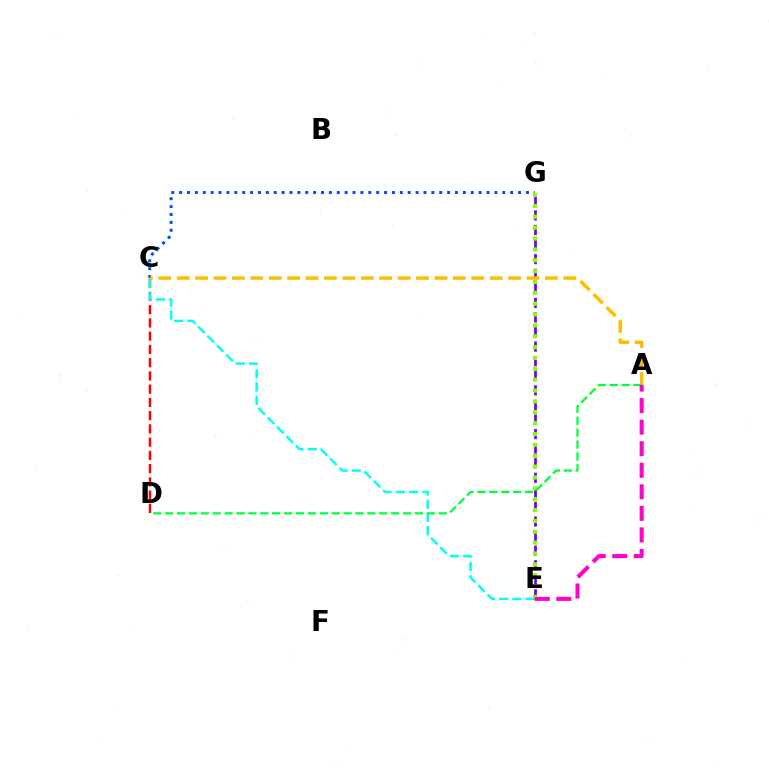{('C', 'D'): [{'color': '#ff0000', 'line_style': 'dashed', 'thickness': 1.8}], ('C', 'E'): [{'color': '#00fff6', 'line_style': 'dashed', 'thickness': 1.8}], ('E', 'G'): [{'color': '#7200ff', 'line_style': 'dashed', 'thickness': 1.98}, {'color': '#84ff00', 'line_style': 'dotted', 'thickness': 2.95}], ('C', 'G'): [{'color': '#004bff', 'line_style': 'dotted', 'thickness': 2.14}], ('A', 'C'): [{'color': '#ffbd00', 'line_style': 'dashed', 'thickness': 2.5}], ('A', 'D'): [{'color': '#00ff39', 'line_style': 'dashed', 'thickness': 1.62}], ('A', 'E'): [{'color': '#ff00cf', 'line_style': 'dashed', 'thickness': 2.93}]}